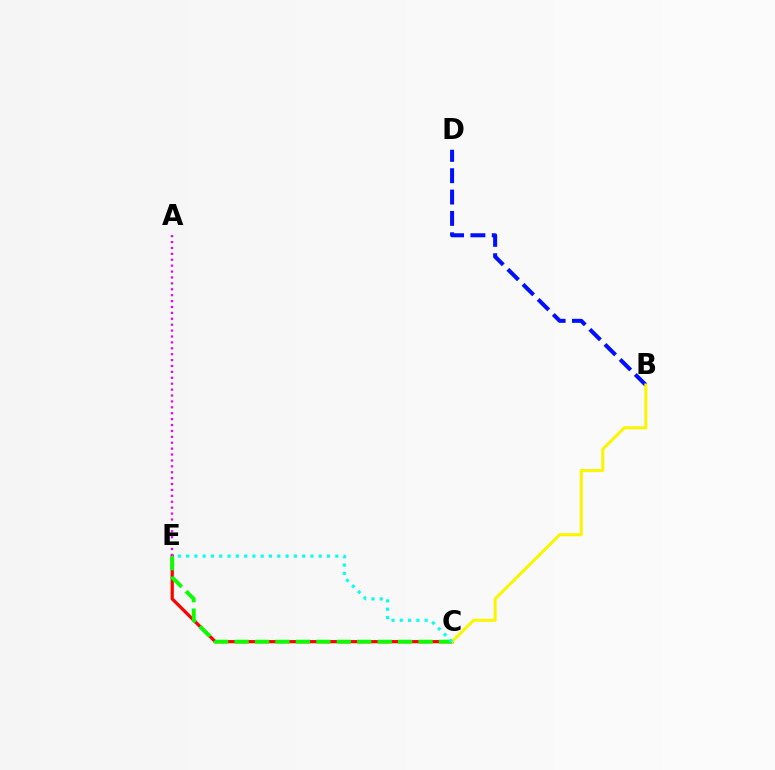{('C', 'E'): [{'color': '#ff0000', 'line_style': 'solid', 'thickness': 2.31}, {'color': '#08ff00', 'line_style': 'dashed', 'thickness': 2.78}, {'color': '#00fff6', 'line_style': 'dotted', 'thickness': 2.25}], ('B', 'D'): [{'color': '#0010ff', 'line_style': 'dashed', 'thickness': 2.9}], ('B', 'C'): [{'color': '#fcf500', 'line_style': 'solid', 'thickness': 2.19}], ('A', 'E'): [{'color': '#ee00ff', 'line_style': 'dotted', 'thickness': 1.6}]}